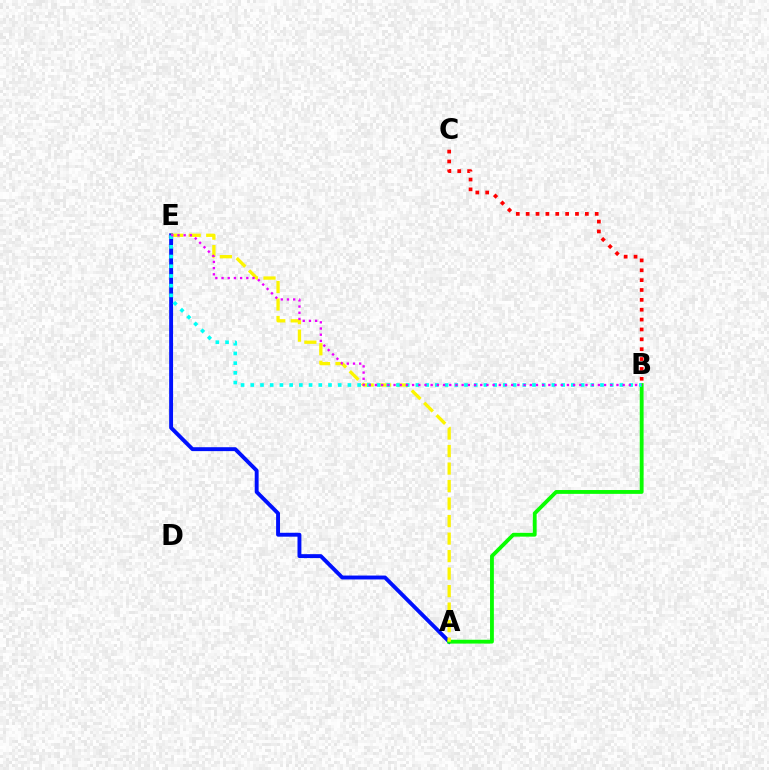{('A', 'E'): [{'color': '#0010ff', 'line_style': 'solid', 'thickness': 2.81}, {'color': '#fcf500', 'line_style': 'dashed', 'thickness': 2.38}], ('A', 'B'): [{'color': '#08ff00', 'line_style': 'solid', 'thickness': 2.76}], ('B', 'E'): [{'color': '#00fff6', 'line_style': 'dotted', 'thickness': 2.64}, {'color': '#ee00ff', 'line_style': 'dotted', 'thickness': 1.68}], ('B', 'C'): [{'color': '#ff0000', 'line_style': 'dotted', 'thickness': 2.68}]}